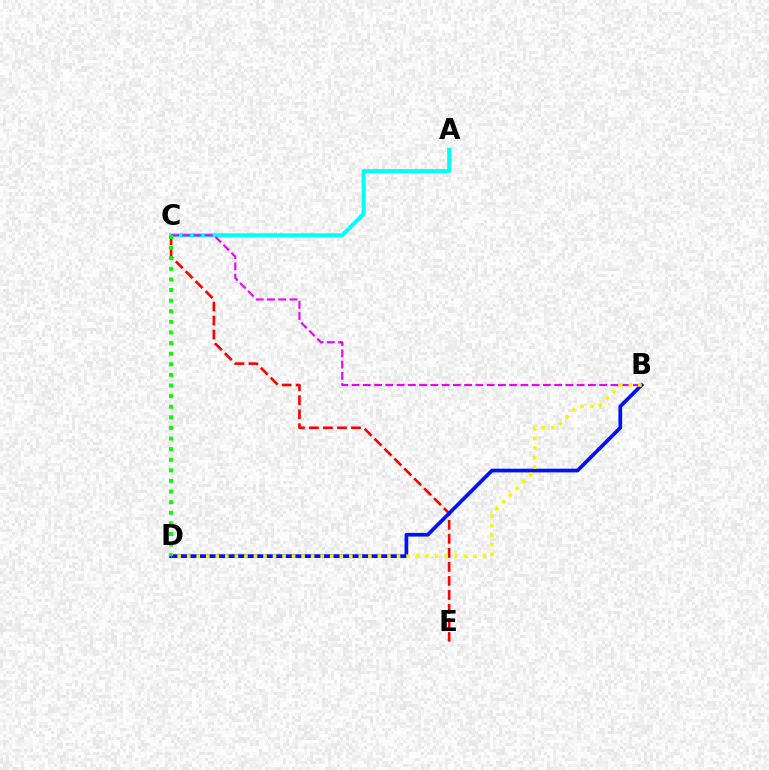{('A', 'C'): [{'color': '#00fff6', 'line_style': 'solid', 'thickness': 2.9}], ('C', 'E'): [{'color': '#ff0000', 'line_style': 'dashed', 'thickness': 1.9}], ('B', 'C'): [{'color': '#ee00ff', 'line_style': 'dashed', 'thickness': 1.53}], ('B', 'D'): [{'color': '#0010ff', 'line_style': 'solid', 'thickness': 2.66}, {'color': '#fcf500', 'line_style': 'dotted', 'thickness': 2.59}], ('C', 'D'): [{'color': '#08ff00', 'line_style': 'dotted', 'thickness': 2.88}]}